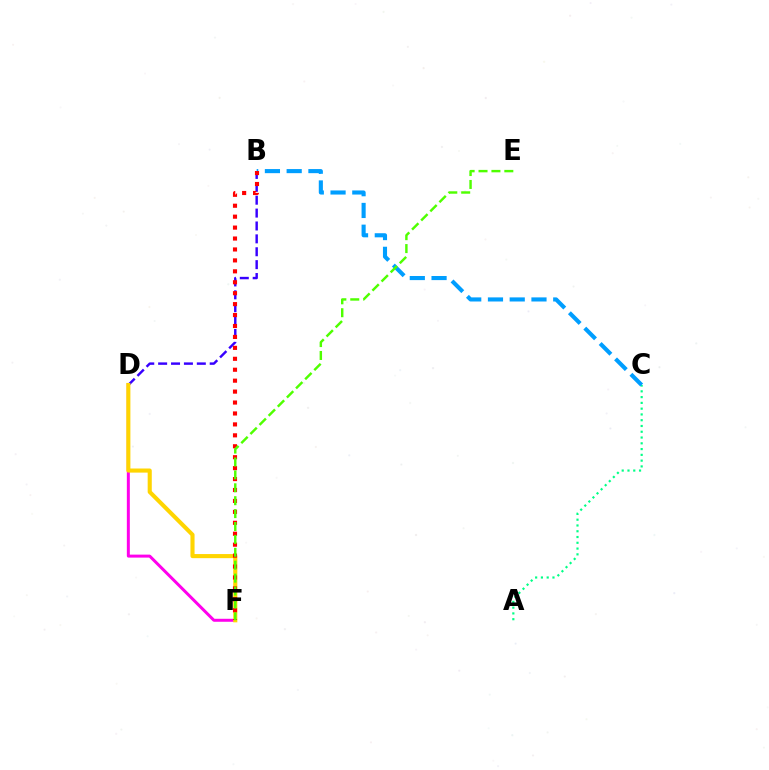{('A', 'C'): [{'color': '#00ff86', 'line_style': 'dotted', 'thickness': 1.57}], ('B', 'C'): [{'color': '#009eff', 'line_style': 'dashed', 'thickness': 2.96}], ('D', 'F'): [{'color': '#ff00ed', 'line_style': 'solid', 'thickness': 2.15}, {'color': '#ffd500', 'line_style': 'solid', 'thickness': 2.96}], ('B', 'D'): [{'color': '#3700ff', 'line_style': 'dashed', 'thickness': 1.75}], ('B', 'F'): [{'color': '#ff0000', 'line_style': 'dotted', 'thickness': 2.97}], ('E', 'F'): [{'color': '#4fff00', 'line_style': 'dashed', 'thickness': 1.75}]}